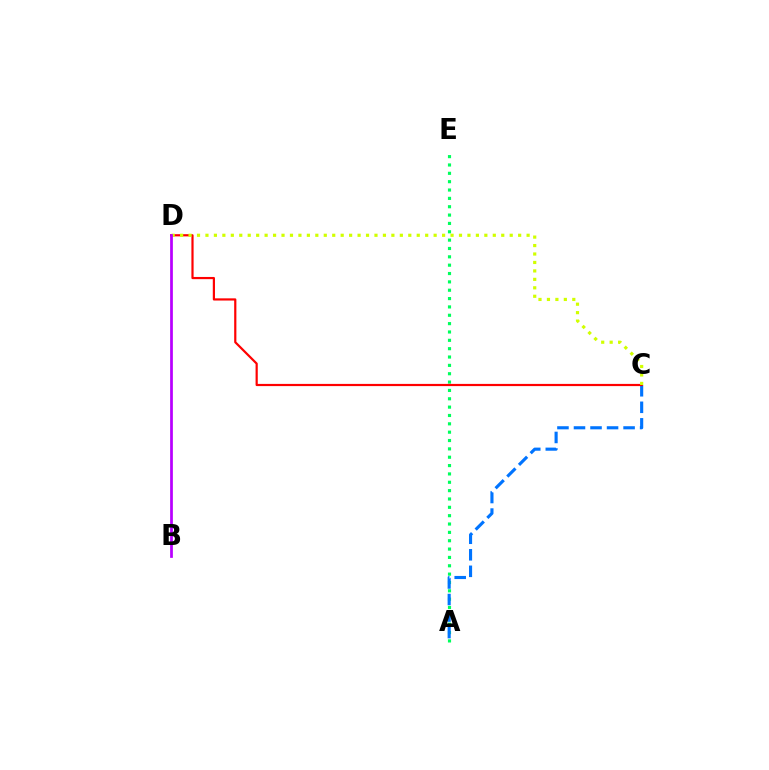{('A', 'E'): [{'color': '#00ff5c', 'line_style': 'dotted', 'thickness': 2.27}], ('A', 'C'): [{'color': '#0074ff', 'line_style': 'dashed', 'thickness': 2.25}], ('C', 'D'): [{'color': '#ff0000', 'line_style': 'solid', 'thickness': 1.58}, {'color': '#d1ff00', 'line_style': 'dotted', 'thickness': 2.3}], ('B', 'D'): [{'color': '#b900ff', 'line_style': 'solid', 'thickness': 1.97}]}